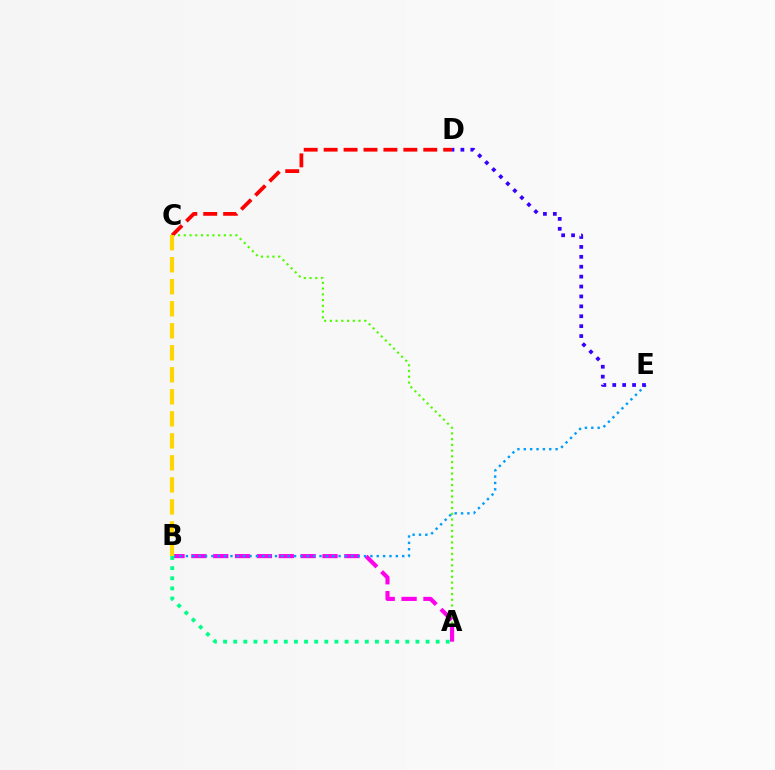{('A', 'C'): [{'color': '#4fff00', 'line_style': 'dotted', 'thickness': 1.56}], ('A', 'B'): [{'color': '#ff00ed', 'line_style': 'dashed', 'thickness': 2.97}, {'color': '#00ff86', 'line_style': 'dotted', 'thickness': 2.75}], ('B', 'E'): [{'color': '#009eff', 'line_style': 'dotted', 'thickness': 1.73}], ('C', 'D'): [{'color': '#ff0000', 'line_style': 'dashed', 'thickness': 2.71}], ('B', 'C'): [{'color': '#ffd500', 'line_style': 'dashed', 'thickness': 2.99}], ('D', 'E'): [{'color': '#3700ff', 'line_style': 'dotted', 'thickness': 2.69}]}